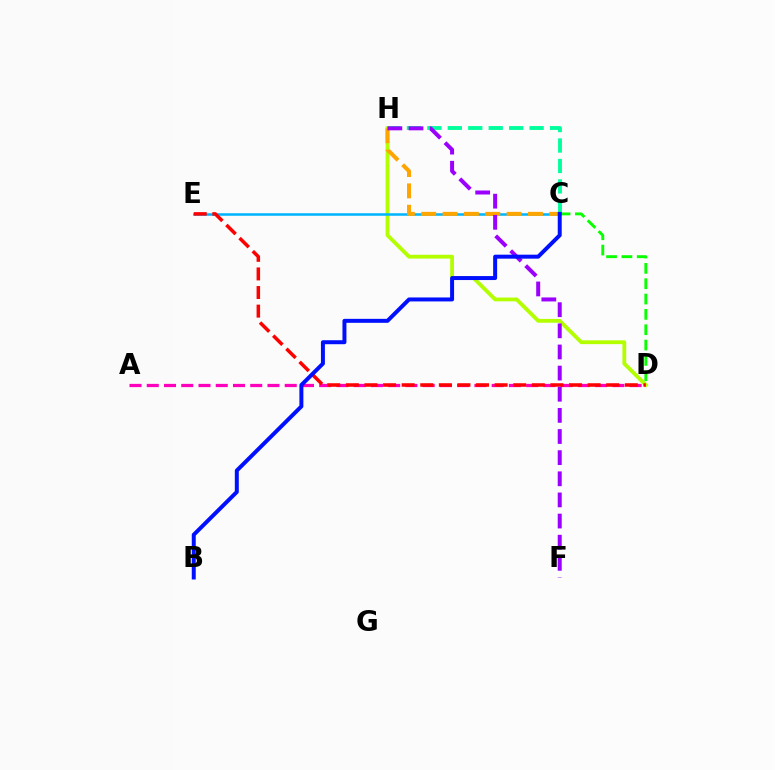{('A', 'D'): [{'color': '#ff00bd', 'line_style': 'dashed', 'thickness': 2.34}], ('C', 'H'): [{'color': '#00ff9d', 'line_style': 'dashed', 'thickness': 2.78}, {'color': '#ffa500', 'line_style': 'dashed', 'thickness': 2.9}], ('D', 'H'): [{'color': '#b3ff00', 'line_style': 'solid', 'thickness': 2.75}], ('C', 'E'): [{'color': '#00b5ff', 'line_style': 'solid', 'thickness': 1.82}], ('C', 'D'): [{'color': '#08ff00', 'line_style': 'dashed', 'thickness': 2.08}], ('D', 'E'): [{'color': '#ff0000', 'line_style': 'dashed', 'thickness': 2.53}], ('F', 'H'): [{'color': '#9b00ff', 'line_style': 'dashed', 'thickness': 2.87}], ('B', 'C'): [{'color': '#0010ff', 'line_style': 'solid', 'thickness': 2.86}]}